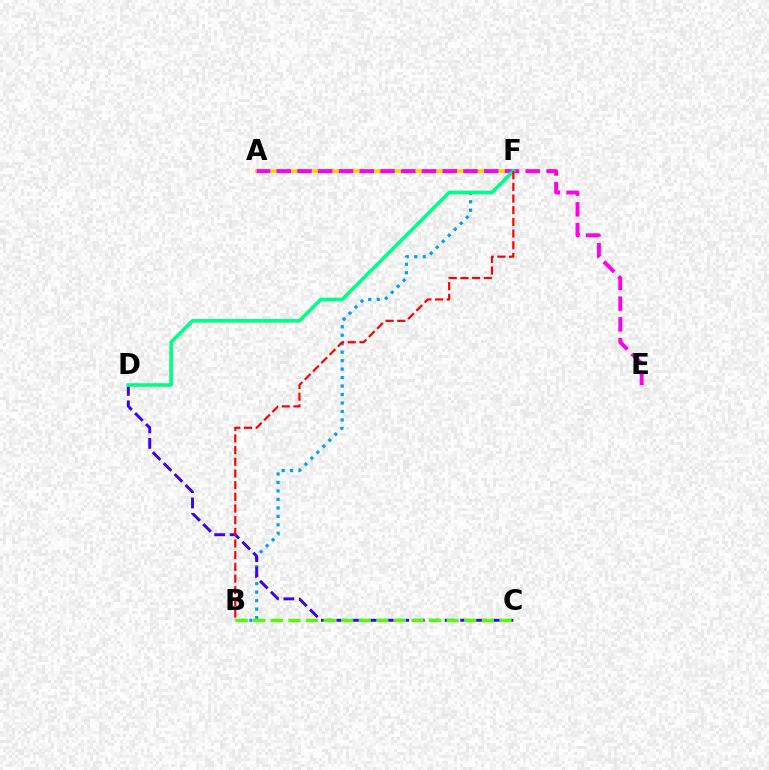{('A', 'F'): [{'color': '#ffd500', 'line_style': 'solid', 'thickness': 2.72}], ('B', 'F'): [{'color': '#009eff', 'line_style': 'dotted', 'thickness': 2.3}, {'color': '#ff0000', 'line_style': 'dashed', 'thickness': 1.59}], ('A', 'E'): [{'color': '#ff00ed', 'line_style': 'dashed', 'thickness': 2.82}], ('C', 'D'): [{'color': '#3700ff', 'line_style': 'dashed', 'thickness': 2.1}], ('B', 'C'): [{'color': '#4fff00', 'line_style': 'dashed', 'thickness': 2.39}], ('D', 'F'): [{'color': '#00ff86', 'line_style': 'solid', 'thickness': 2.61}]}